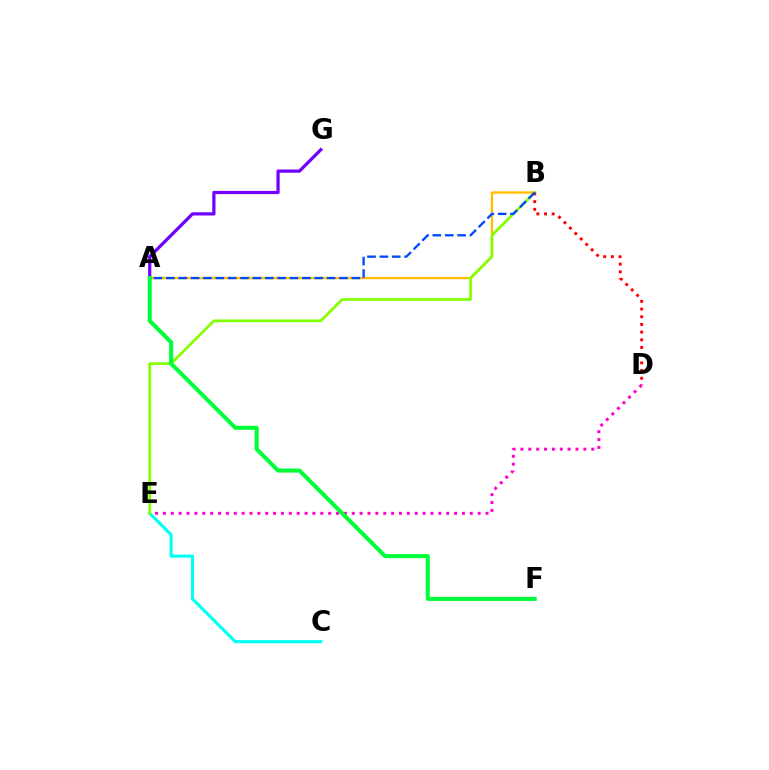{('C', 'E'): [{'color': '#00fff6', 'line_style': 'solid', 'thickness': 2.22}], ('A', 'B'): [{'color': '#ffbd00', 'line_style': 'solid', 'thickness': 1.68}, {'color': '#004bff', 'line_style': 'dashed', 'thickness': 1.68}], ('A', 'G'): [{'color': '#7200ff', 'line_style': 'solid', 'thickness': 2.32}], ('D', 'E'): [{'color': '#ff00cf', 'line_style': 'dotted', 'thickness': 2.14}], ('B', 'E'): [{'color': '#84ff00', 'line_style': 'solid', 'thickness': 1.95}], ('B', 'D'): [{'color': '#ff0000', 'line_style': 'dotted', 'thickness': 2.09}], ('A', 'F'): [{'color': '#00ff39', 'line_style': 'solid', 'thickness': 2.92}]}